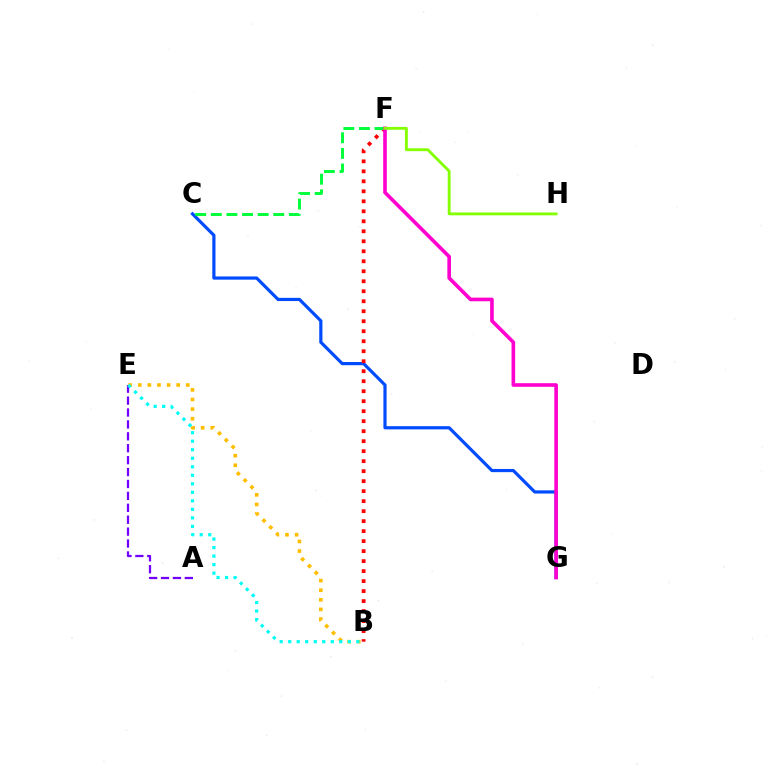{('C', 'G'): [{'color': '#004bff', 'line_style': 'solid', 'thickness': 2.3}], ('B', 'E'): [{'color': '#ffbd00', 'line_style': 'dotted', 'thickness': 2.61}, {'color': '#00fff6', 'line_style': 'dotted', 'thickness': 2.31}], ('A', 'E'): [{'color': '#7200ff', 'line_style': 'dashed', 'thickness': 1.62}], ('B', 'F'): [{'color': '#ff0000', 'line_style': 'dotted', 'thickness': 2.72}], ('C', 'F'): [{'color': '#00ff39', 'line_style': 'dashed', 'thickness': 2.12}], ('F', 'G'): [{'color': '#ff00cf', 'line_style': 'solid', 'thickness': 2.6}], ('F', 'H'): [{'color': '#84ff00', 'line_style': 'solid', 'thickness': 2.05}]}